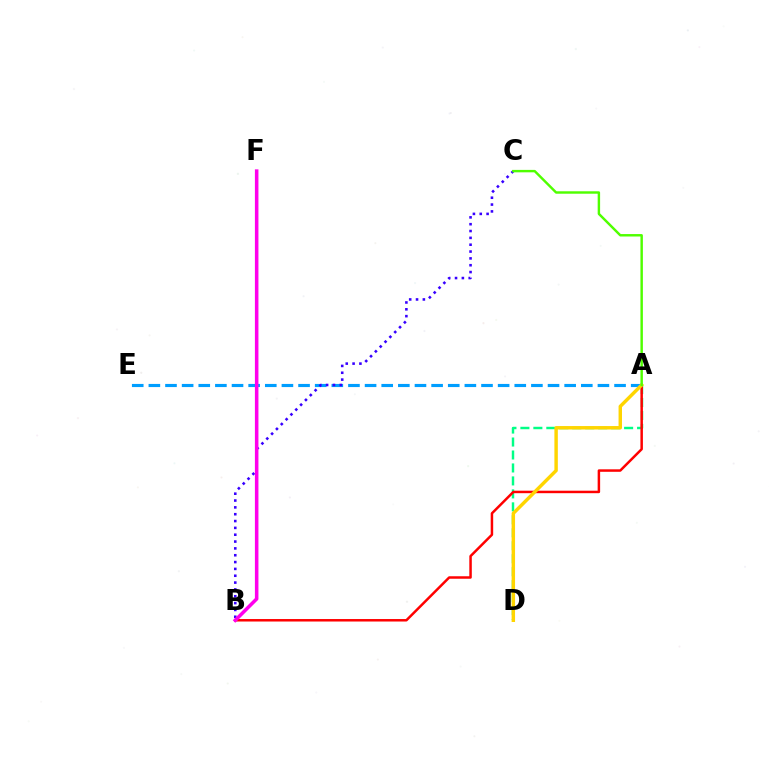{('A', 'E'): [{'color': '#009eff', 'line_style': 'dashed', 'thickness': 2.26}], ('A', 'D'): [{'color': '#00ff86', 'line_style': 'dashed', 'thickness': 1.76}, {'color': '#ffd500', 'line_style': 'solid', 'thickness': 2.47}], ('A', 'B'): [{'color': '#ff0000', 'line_style': 'solid', 'thickness': 1.79}], ('B', 'C'): [{'color': '#3700ff', 'line_style': 'dotted', 'thickness': 1.86}], ('A', 'C'): [{'color': '#4fff00', 'line_style': 'solid', 'thickness': 1.75}], ('B', 'F'): [{'color': '#ff00ed', 'line_style': 'solid', 'thickness': 2.55}]}